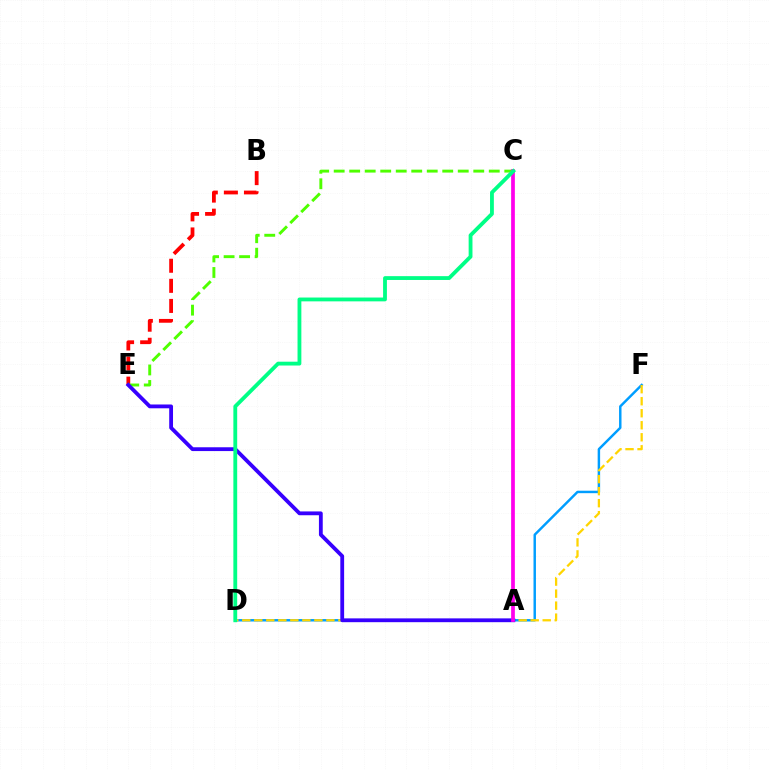{('B', 'E'): [{'color': '#ff0000', 'line_style': 'dashed', 'thickness': 2.73}], ('D', 'F'): [{'color': '#009eff', 'line_style': 'solid', 'thickness': 1.77}, {'color': '#ffd500', 'line_style': 'dashed', 'thickness': 1.63}], ('C', 'E'): [{'color': '#4fff00', 'line_style': 'dashed', 'thickness': 2.11}], ('A', 'E'): [{'color': '#3700ff', 'line_style': 'solid', 'thickness': 2.74}], ('A', 'C'): [{'color': '#ff00ed', 'line_style': 'solid', 'thickness': 2.68}], ('C', 'D'): [{'color': '#00ff86', 'line_style': 'solid', 'thickness': 2.75}]}